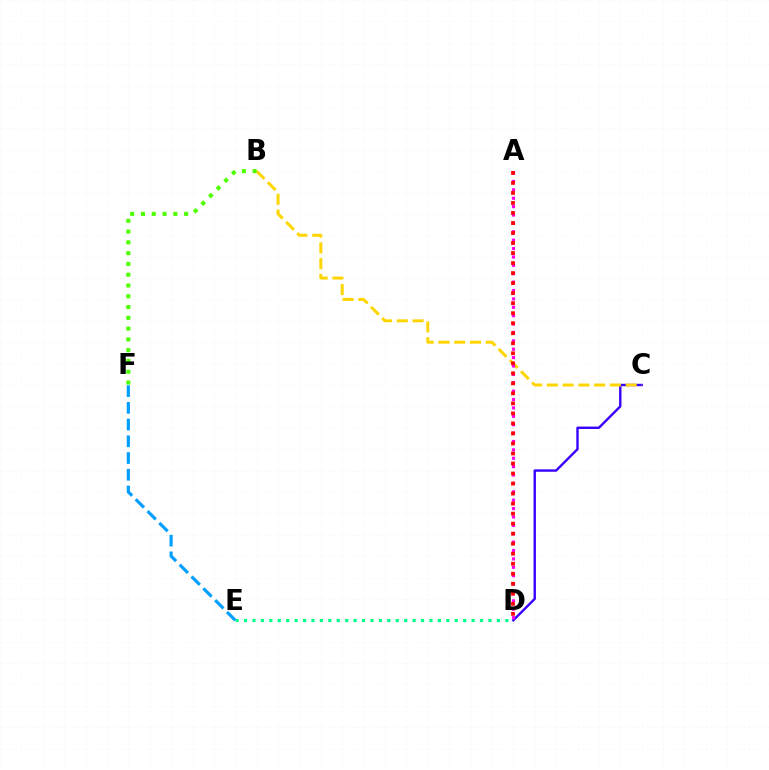{('D', 'E'): [{'color': '#00ff86', 'line_style': 'dotted', 'thickness': 2.29}], ('E', 'F'): [{'color': '#009eff', 'line_style': 'dashed', 'thickness': 2.27}], ('C', 'D'): [{'color': '#3700ff', 'line_style': 'solid', 'thickness': 1.72}], ('B', 'C'): [{'color': '#ffd500', 'line_style': 'dashed', 'thickness': 2.14}], ('B', 'F'): [{'color': '#4fff00', 'line_style': 'dotted', 'thickness': 2.93}], ('A', 'D'): [{'color': '#ff00ed', 'line_style': 'dotted', 'thickness': 2.28}, {'color': '#ff0000', 'line_style': 'dotted', 'thickness': 2.72}]}